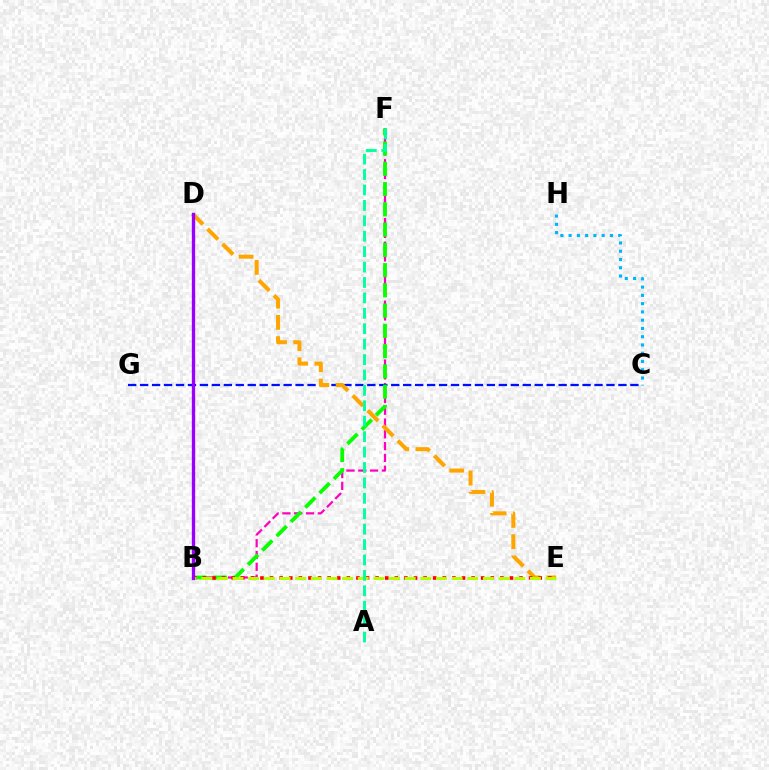{('B', 'F'): [{'color': '#ff00bd', 'line_style': 'dashed', 'thickness': 1.6}, {'color': '#08ff00', 'line_style': 'dashed', 'thickness': 2.75}], ('C', 'G'): [{'color': '#0010ff', 'line_style': 'dashed', 'thickness': 1.62}], ('D', 'E'): [{'color': '#ffa500', 'line_style': 'dashed', 'thickness': 2.89}], ('C', 'H'): [{'color': '#00b5ff', 'line_style': 'dotted', 'thickness': 2.25}], ('B', 'E'): [{'color': '#ff0000', 'line_style': 'dotted', 'thickness': 2.61}, {'color': '#b3ff00', 'line_style': 'dashed', 'thickness': 2.13}], ('A', 'F'): [{'color': '#00ff9d', 'line_style': 'dashed', 'thickness': 2.09}], ('B', 'D'): [{'color': '#9b00ff', 'line_style': 'solid', 'thickness': 2.4}]}